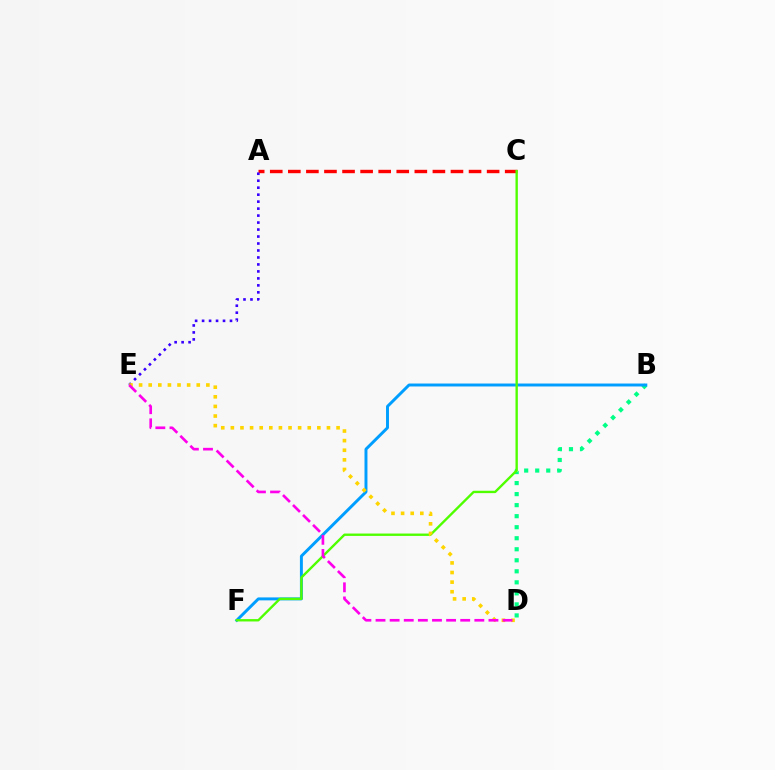{('A', 'C'): [{'color': '#ff0000', 'line_style': 'dashed', 'thickness': 2.46}], ('B', 'D'): [{'color': '#00ff86', 'line_style': 'dotted', 'thickness': 3.0}], ('B', 'F'): [{'color': '#009eff', 'line_style': 'solid', 'thickness': 2.12}], ('C', 'F'): [{'color': '#4fff00', 'line_style': 'solid', 'thickness': 1.71}], ('A', 'E'): [{'color': '#3700ff', 'line_style': 'dotted', 'thickness': 1.9}], ('D', 'E'): [{'color': '#ffd500', 'line_style': 'dotted', 'thickness': 2.61}, {'color': '#ff00ed', 'line_style': 'dashed', 'thickness': 1.92}]}